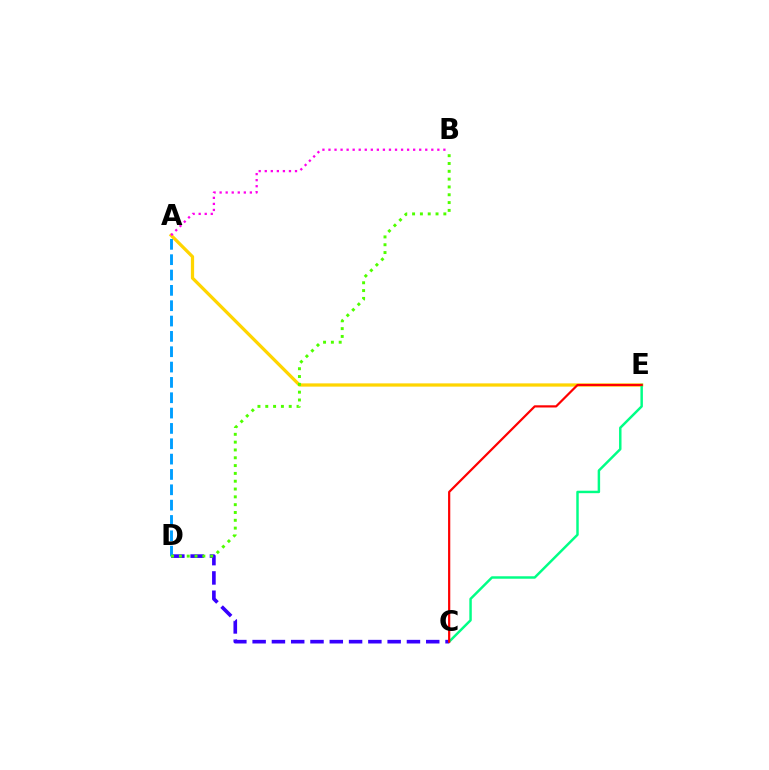{('A', 'E'): [{'color': '#ffd500', 'line_style': 'solid', 'thickness': 2.34}], ('C', 'E'): [{'color': '#00ff86', 'line_style': 'solid', 'thickness': 1.77}, {'color': '#ff0000', 'line_style': 'solid', 'thickness': 1.59}], ('A', 'B'): [{'color': '#ff00ed', 'line_style': 'dotted', 'thickness': 1.64}], ('C', 'D'): [{'color': '#3700ff', 'line_style': 'dashed', 'thickness': 2.62}], ('A', 'D'): [{'color': '#009eff', 'line_style': 'dashed', 'thickness': 2.08}], ('B', 'D'): [{'color': '#4fff00', 'line_style': 'dotted', 'thickness': 2.12}]}